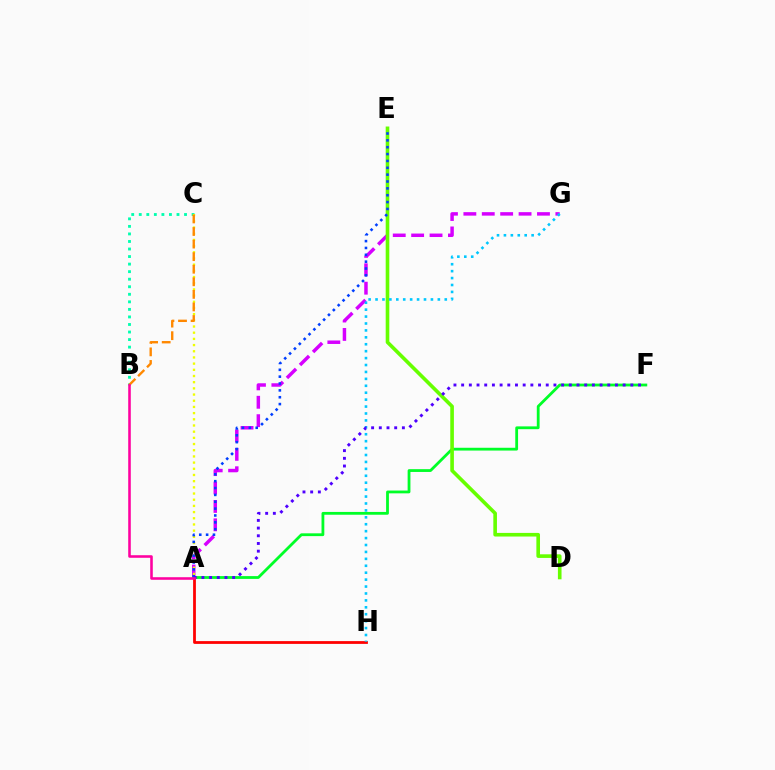{('A', 'H'): [{'color': '#ff0000', 'line_style': 'solid', 'thickness': 2.0}], ('B', 'C'): [{'color': '#00ffaf', 'line_style': 'dotted', 'thickness': 2.05}, {'color': '#ff8800', 'line_style': 'dashed', 'thickness': 1.71}], ('A', 'G'): [{'color': '#d600ff', 'line_style': 'dashed', 'thickness': 2.5}], ('A', 'F'): [{'color': '#00ff27', 'line_style': 'solid', 'thickness': 2.01}, {'color': '#4f00ff', 'line_style': 'dotted', 'thickness': 2.09}], ('D', 'E'): [{'color': '#66ff00', 'line_style': 'solid', 'thickness': 2.61}], ('A', 'C'): [{'color': '#eeff00', 'line_style': 'dotted', 'thickness': 1.68}], ('A', 'E'): [{'color': '#003fff', 'line_style': 'dotted', 'thickness': 1.86}], ('G', 'H'): [{'color': '#00c7ff', 'line_style': 'dotted', 'thickness': 1.88}], ('A', 'B'): [{'color': '#ff00a0', 'line_style': 'solid', 'thickness': 1.85}]}